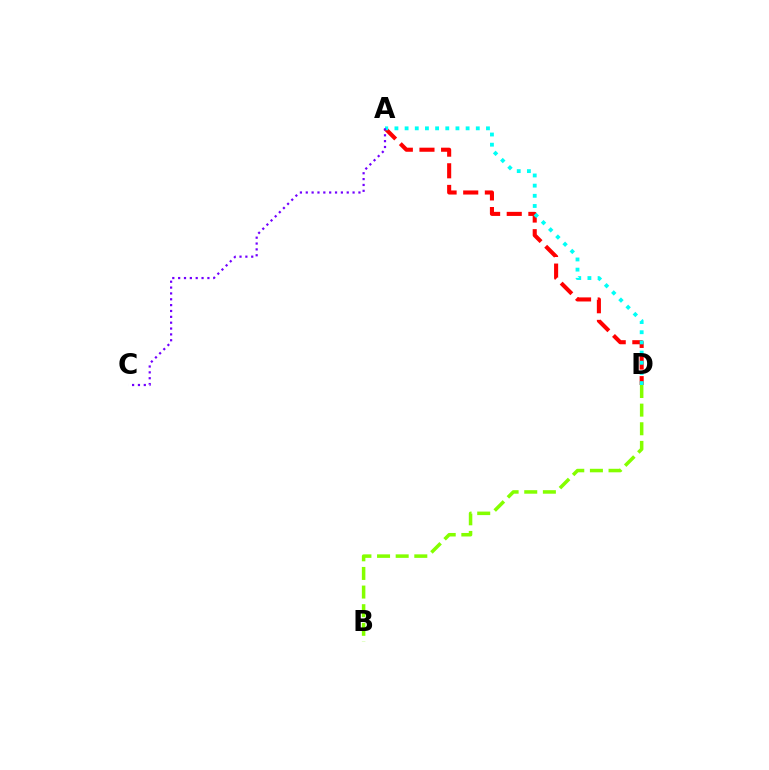{('B', 'D'): [{'color': '#84ff00', 'line_style': 'dashed', 'thickness': 2.53}], ('A', 'D'): [{'color': '#ff0000', 'line_style': 'dashed', 'thickness': 2.94}, {'color': '#00fff6', 'line_style': 'dotted', 'thickness': 2.76}], ('A', 'C'): [{'color': '#7200ff', 'line_style': 'dotted', 'thickness': 1.59}]}